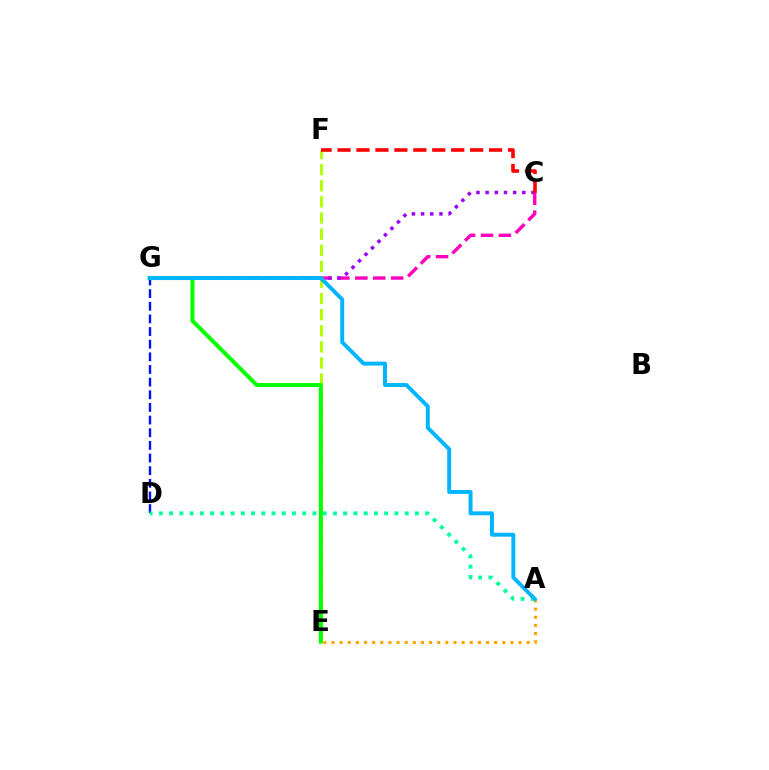{('C', 'G'): [{'color': '#ff00bd', 'line_style': 'dashed', 'thickness': 2.44}, {'color': '#9b00ff', 'line_style': 'dotted', 'thickness': 2.49}], ('A', 'E'): [{'color': '#ffa500', 'line_style': 'dotted', 'thickness': 2.21}], ('E', 'F'): [{'color': '#b3ff00', 'line_style': 'dashed', 'thickness': 2.19}], ('E', 'G'): [{'color': '#08ff00', 'line_style': 'solid', 'thickness': 2.9}], ('D', 'G'): [{'color': '#0010ff', 'line_style': 'dashed', 'thickness': 1.72}], ('A', 'D'): [{'color': '#00ff9d', 'line_style': 'dotted', 'thickness': 2.78}], ('A', 'G'): [{'color': '#00b5ff', 'line_style': 'solid', 'thickness': 2.83}], ('C', 'F'): [{'color': '#ff0000', 'line_style': 'dashed', 'thickness': 2.57}]}